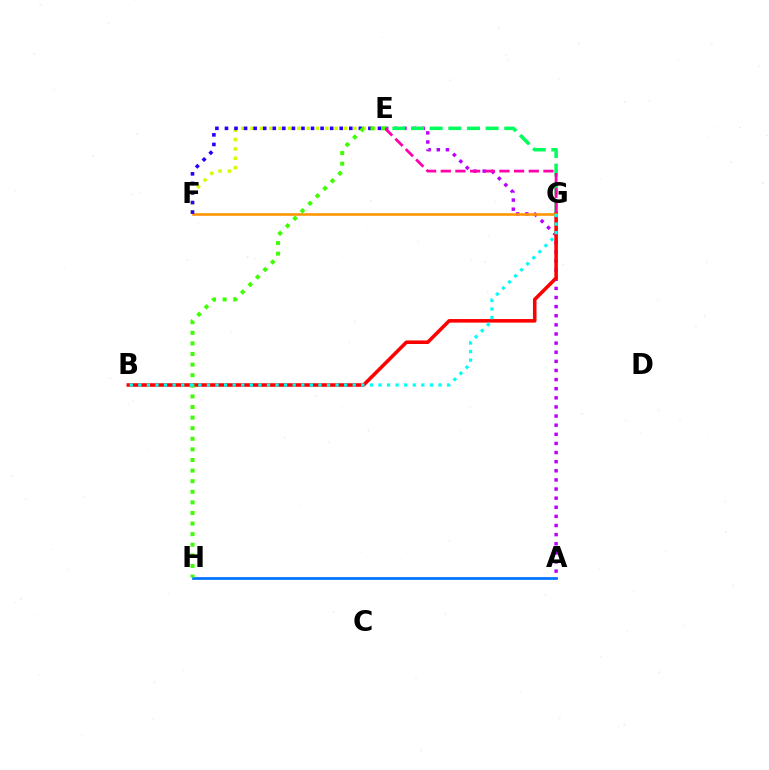{('A', 'E'): [{'color': '#b900ff', 'line_style': 'dotted', 'thickness': 2.48}], ('E', 'G'): [{'color': '#00ff5c', 'line_style': 'dashed', 'thickness': 2.53}, {'color': '#ff00ac', 'line_style': 'dashed', 'thickness': 1.99}], ('B', 'G'): [{'color': '#ff0000', 'line_style': 'solid', 'thickness': 2.56}, {'color': '#00fff6', 'line_style': 'dotted', 'thickness': 2.33}], ('E', 'F'): [{'color': '#d1ff00', 'line_style': 'dotted', 'thickness': 2.54}, {'color': '#2500ff', 'line_style': 'dotted', 'thickness': 2.6}], ('F', 'G'): [{'color': '#ff9400', 'line_style': 'solid', 'thickness': 1.85}], ('A', 'H'): [{'color': '#0074ff', 'line_style': 'solid', 'thickness': 1.97}], ('E', 'H'): [{'color': '#3dff00', 'line_style': 'dotted', 'thickness': 2.88}]}